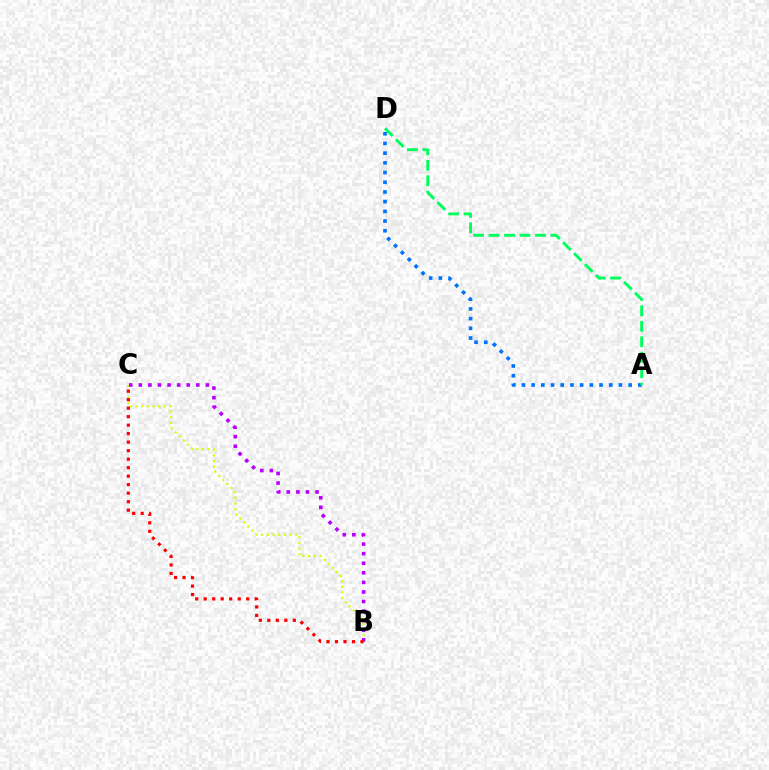{('A', 'D'): [{'color': '#0074ff', 'line_style': 'dotted', 'thickness': 2.64}, {'color': '#00ff5c', 'line_style': 'dashed', 'thickness': 2.1}], ('B', 'C'): [{'color': '#d1ff00', 'line_style': 'dotted', 'thickness': 1.55}, {'color': '#b900ff', 'line_style': 'dotted', 'thickness': 2.6}, {'color': '#ff0000', 'line_style': 'dotted', 'thickness': 2.31}]}